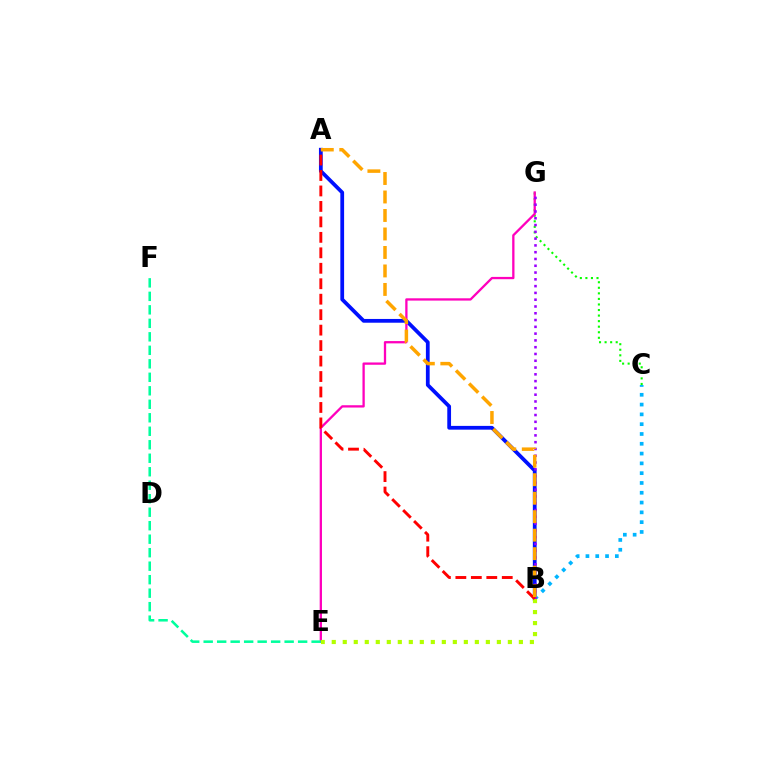{('A', 'B'): [{'color': '#0010ff', 'line_style': 'solid', 'thickness': 2.71}, {'color': '#ff0000', 'line_style': 'dashed', 'thickness': 2.1}, {'color': '#ffa500', 'line_style': 'dashed', 'thickness': 2.51}], ('C', 'G'): [{'color': '#08ff00', 'line_style': 'dotted', 'thickness': 1.51}], ('B', 'C'): [{'color': '#00b5ff', 'line_style': 'dotted', 'thickness': 2.66}], ('E', 'G'): [{'color': '#ff00bd', 'line_style': 'solid', 'thickness': 1.66}], ('B', 'G'): [{'color': '#9b00ff', 'line_style': 'dotted', 'thickness': 1.84}], ('B', 'E'): [{'color': '#b3ff00', 'line_style': 'dotted', 'thickness': 2.99}], ('E', 'F'): [{'color': '#00ff9d', 'line_style': 'dashed', 'thickness': 1.83}]}